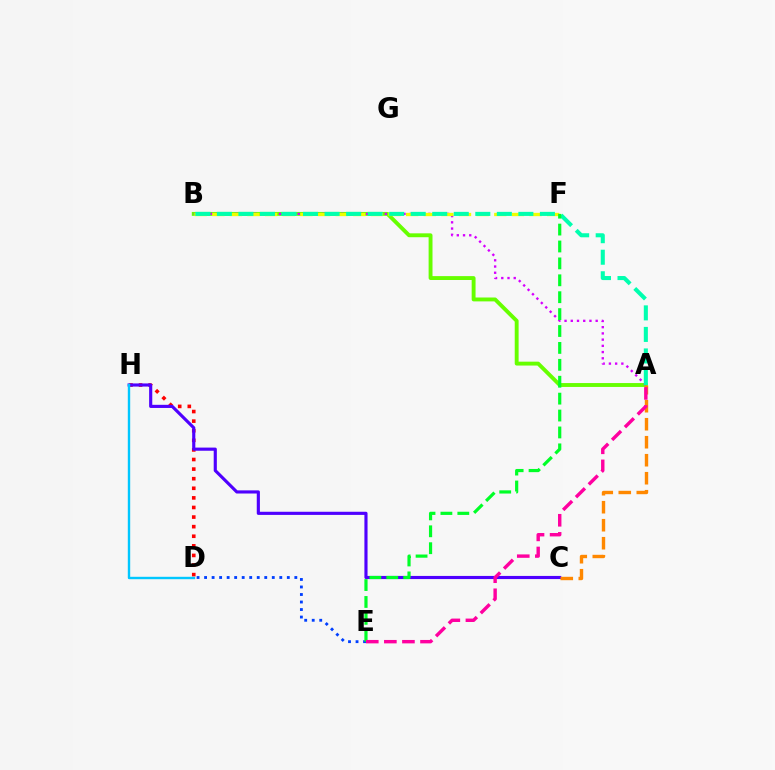{('A', 'B'): [{'color': '#66ff00', 'line_style': 'solid', 'thickness': 2.8}, {'color': '#d600ff', 'line_style': 'dotted', 'thickness': 1.69}, {'color': '#00ffaf', 'line_style': 'dashed', 'thickness': 2.93}], ('D', 'H'): [{'color': '#ff0000', 'line_style': 'dotted', 'thickness': 2.61}, {'color': '#00c7ff', 'line_style': 'solid', 'thickness': 1.72}], ('B', 'F'): [{'color': '#eeff00', 'line_style': 'dashed', 'thickness': 2.39}], ('C', 'H'): [{'color': '#4f00ff', 'line_style': 'solid', 'thickness': 2.26}], ('D', 'E'): [{'color': '#003fff', 'line_style': 'dotted', 'thickness': 2.04}], ('A', 'C'): [{'color': '#ff8800', 'line_style': 'dashed', 'thickness': 2.45}], ('E', 'F'): [{'color': '#00ff27', 'line_style': 'dashed', 'thickness': 2.3}], ('A', 'E'): [{'color': '#ff00a0', 'line_style': 'dashed', 'thickness': 2.46}]}